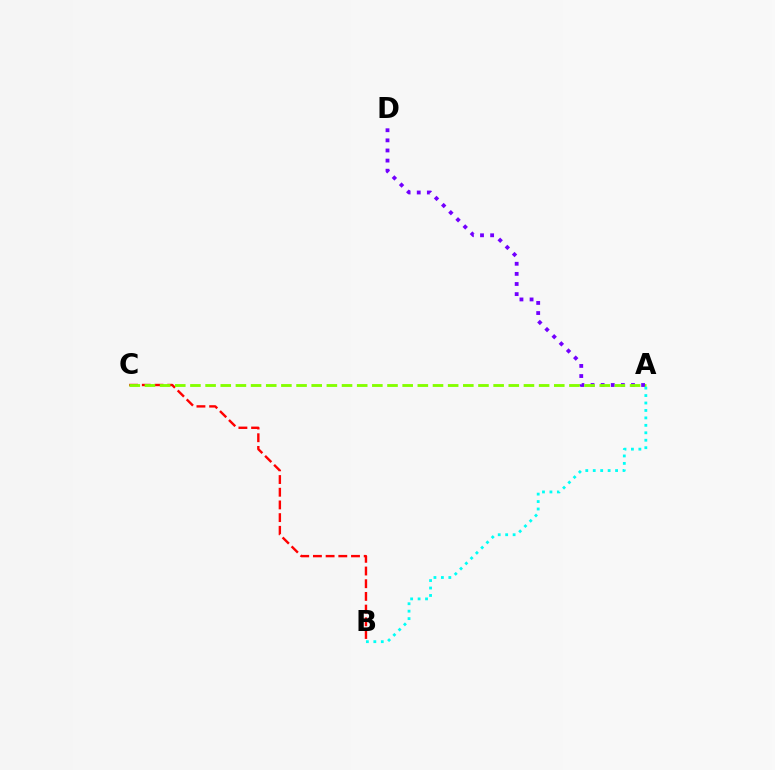{('B', 'C'): [{'color': '#ff0000', 'line_style': 'dashed', 'thickness': 1.72}], ('A', 'D'): [{'color': '#7200ff', 'line_style': 'dotted', 'thickness': 2.75}], ('A', 'C'): [{'color': '#84ff00', 'line_style': 'dashed', 'thickness': 2.06}], ('A', 'B'): [{'color': '#00fff6', 'line_style': 'dotted', 'thickness': 2.02}]}